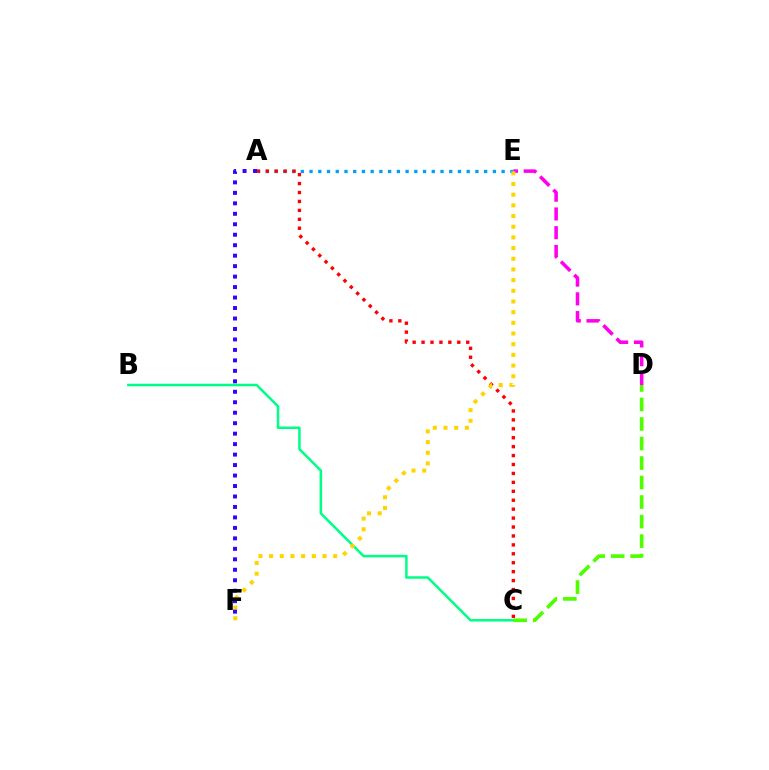{('D', 'E'): [{'color': '#ff00ed', 'line_style': 'dashed', 'thickness': 2.55}], ('B', 'C'): [{'color': '#00ff86', 'line_style': 'solid', 'thickness': 1.82}], ('A', 'E'): [{'color': '#009eff', 'line_style': 'dotted', 'thickness': 2.37}], ('A', 'C'): [{'color': '#ff0000', 'line_style': 'dotted', 'thickness': 2.43}], ('C', 'D'): [{'color': '#4fff00', 'line_style': 'dashed', 'thickness': 2.65}], ('E', 'F'): [{'color': '#ffd500', 'line_style': 'dotted', 'thickness': 2.9}], ('A', 'F'): [{'color': '#3700ff', 'line_style': 'dotted', 'thickness': 2.84}]}